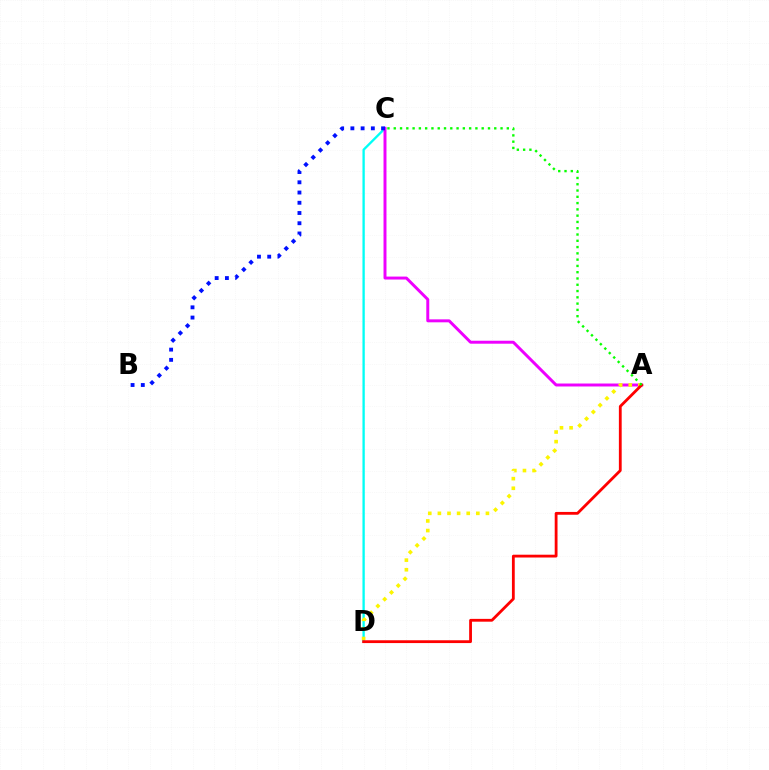{('C', 'D'): [{'color': '#00fff6', 'line_style': 'solid', 'thickness': 1.67}], ('A', 'C'): [{'color': '#ee00ff', 'line_style': 'solid', 'thickness': 2.13}, {'color': '#08ff00', 'line_style': 'dotted', 'thickness': 1.71}], ('A', 'D'): [{'color': '#fcf500', 'line_style': 'dotted', 'thickness': 2.61}, {'color': '#ff0000', 'line_style': 'solid', 'thickness': 2.02}], ('B', 'C'): [{'color': '#0010ff', 'line_style': 'dotted', 'thickness': 2.78}]}